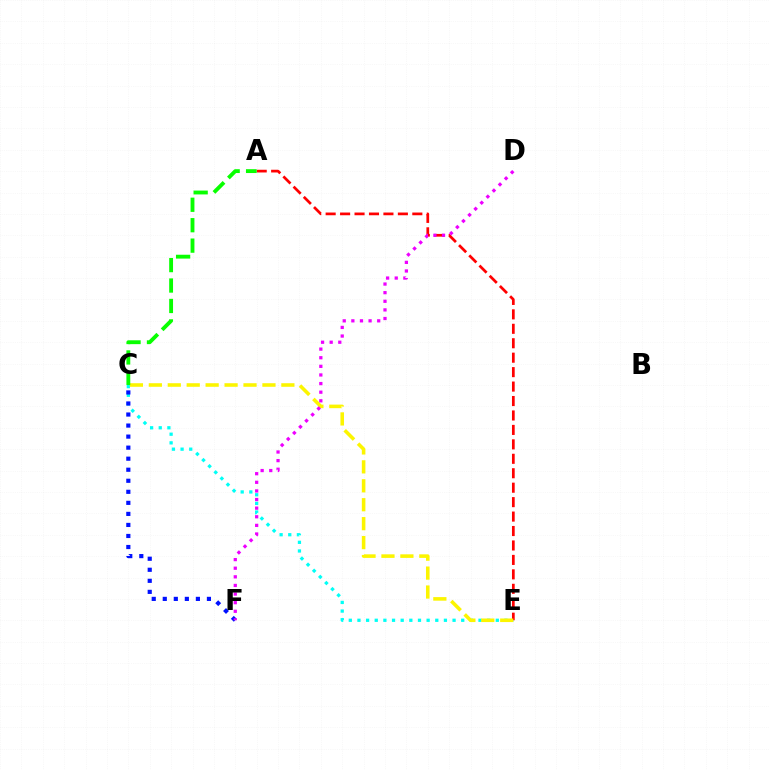{('C', 'E'): [{'color': '#00fff6', 'line_style': 'dotted', 'thickness': 2.35}, {'color': '#fcf500', 'line_style': 'dashed', 'thickness': 2.57}], ('A', 'E'): [{'color': '#ff0000', 'line_style': 'dashed', 'thickness': 1.96}], ('C', 'F'): [{'color': '#0010ff', 'line_style': 'dotted', 'thickness': 3.0}], ('D', 'F'): [{'color': '#ee00ff', 'line_style': 'dotted', 'thickness': 2.34}], ('A', 'C'): [{'color': '#08ff00', 'line_style': 'dashed', 'thickness': 2.78}]}